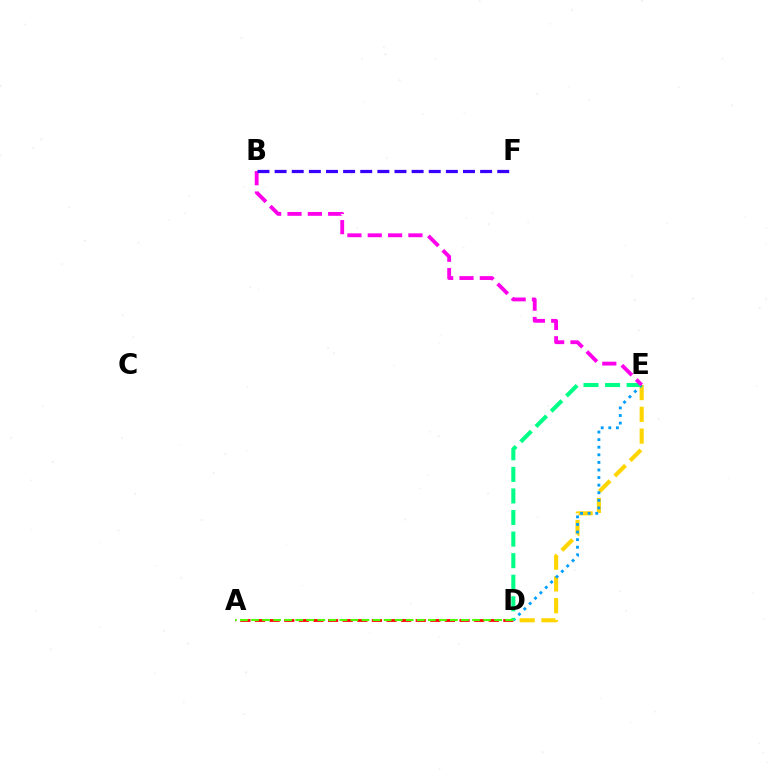{('D', 'E'): [{'color': '#ffd500', 'line_style': 'dashed', 'thickness': 2.96}, {'color': '#009eff', 'line_style': 'dotted', 'thickness': 2.06}, {'color': '#00ff86', 'line_style': 'dashed', 'thickness': 2.93}], ('A', 'D'): [{'color': '#ff0000', 'line_style': 'dashed', 'thickness': 1.98}, {'color': '#4fff00', 'line_style': 'dashed', 'thickness': 1.5}], ('B', 'E'): [{'color': '#ff00ed', 'line_style': 'dashed', 'thickness': 2.76}], ('B', 'F'): [{'color': '#3700ff', 'line_style': 'dashed', 'thickness': 2.33}]}